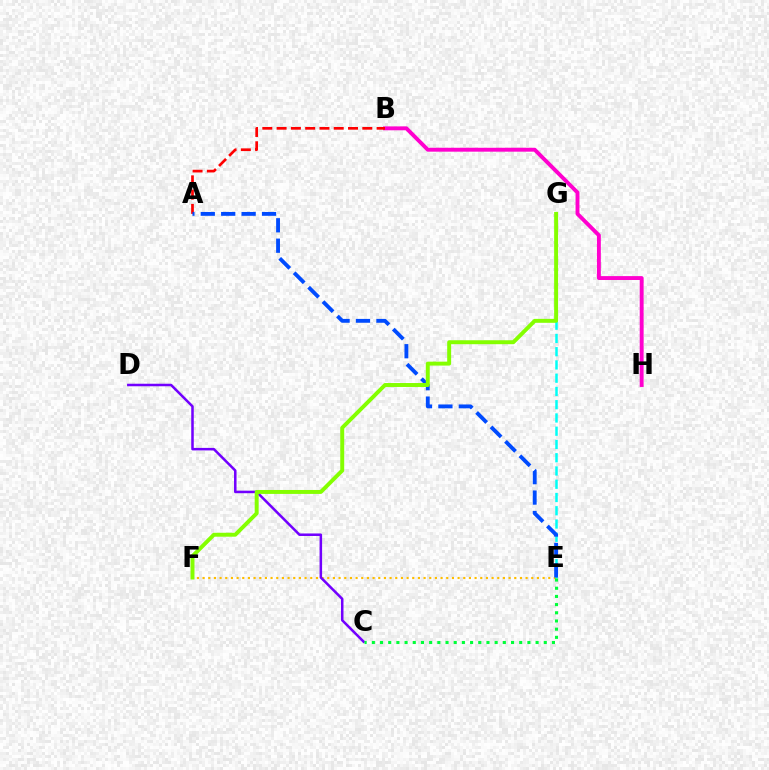{('E', 'F'): [{'color': '#ffbd00', 'line_style': 'dotted', 'thickness': 1.54}], ('E', 'G'): [{'color': '#00fff6', 'line_style': 'dashed', 'thickness': 1.8}], ('B', 'H'): [{'color': '#ff00cf', 'line_style': 'solid', 'thickness': 2.81}], ('A', 'B'): [{'color': '#ff0000', 'line_style': 'dashed', 'thickness': 1.94}], ('C', 'D'): [{'color': '#7200ff', 'line_style': 'solid', 'thickness': 1.82}], ('A', 'E'): [{'color': '#004bff', 'line_style': 'dashed', 'thickness': 2.77}], ('F', 'G'): [{'color': '#84ff00', 'line_style': 'solid', 'thickness': 2.84}], ('C', 'E'): [{'color': '#00ff39', 'line_style': 'dotted', 'thickness': 2.22}]}